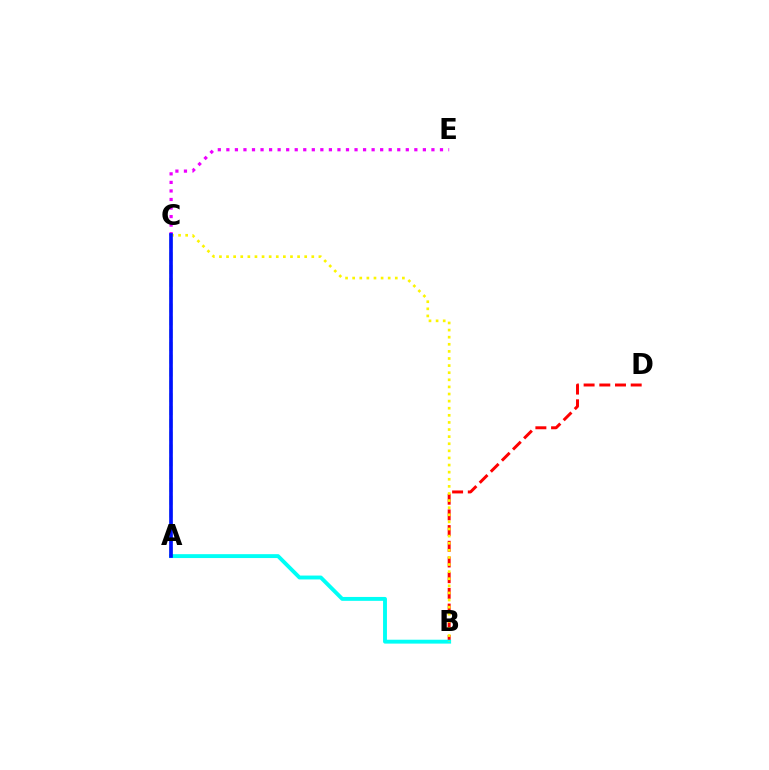{('B', 'D'): [{'color': '#ff0000', 'line_style': 'dashed', 'thickness': 2.13}], ('A', 'B'): [{'color': '#00fff6', 'line_style': 'solid', 'thickness': 2.8}], ('A', 'C'): [{'color': '#08ff00', 'line_style': 'dashed', 'thickness': 1.74}, {'color': '#0010ff', 'line_style': 'solid', 'thickness': 2.64}], ('C', 'E'): [{'color': '#ee00ff', 'line_style': 'dotted', 'thickness': 2.32}], ('B', 'C'): [{'color': '#fcf500', 'line_style': 'dotted', 'thickness': 1.93}]}